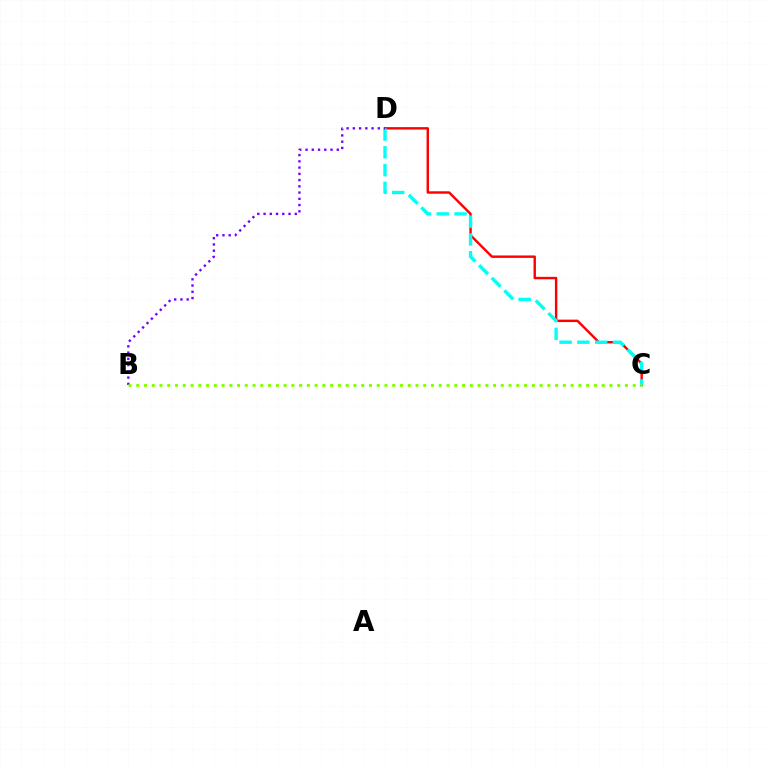{('C', 'D'): [{'color': '#ff0000', 'line_style': 'solid', 'thickness': 1.74}, {'color': '#00fff6', 'line_style': 'dashed', 'thickness': 2.42}], ('B', 'D'): [{'color': '#7200ff', 'line_style': 'dotted', 'thickness': 1.7}], ('B', 'C'): [{'color': '#84ff00', 'line_style': 'dotted', 'thickness': 2.11}]}